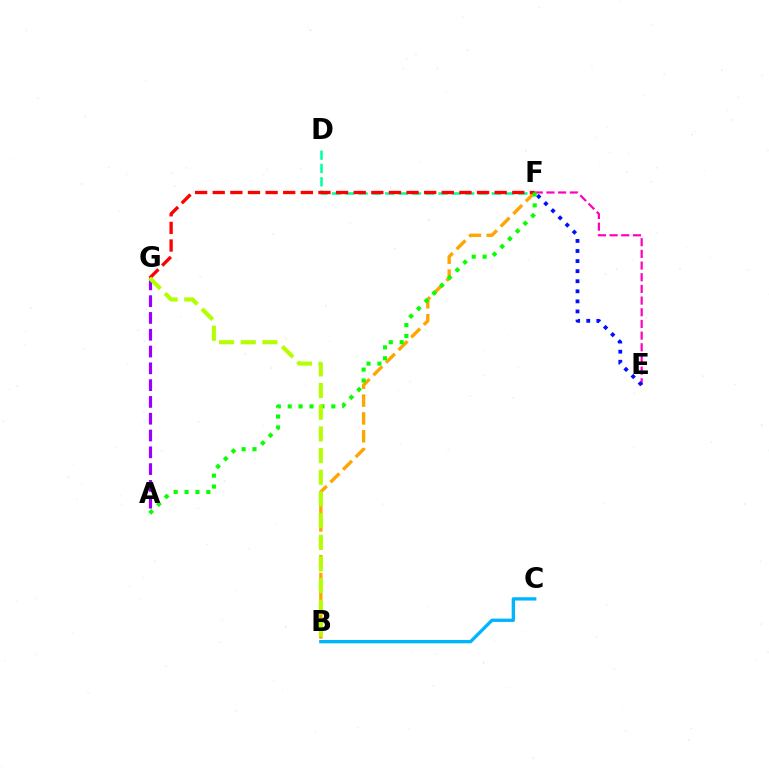{('E', 'F'): [{'color': '#ff00bd', 'line_style': 'dashed', 'thickness': 1.59}, {'color': '#0010ff', 'line_style': 'dotted', 'thickness': 2.74}], ('A', 'G'): [{'color': '#9b00ff', 'line_style': 'dashed', 'thickness': 2.28}], ('D', 'F'): [{'color': '#00ff9d', 'line_style': 'dashed', 'thickness': 1.81}], ('B', 'F'): [{'color': '#ffa500', 'line_style': 'dashed', 'thickness': 2.42}], ('F', 'G'): [{'color': '#ff0000', 'line_style': 'dashed', 'thickness': 2.39}], ('B', 'C'): [{'color': '#00b5ff', 'line_style': 'solid', 'thickness': 2.39}], ('A', 'F'): [{'color': '#08ff00', 'line_style': 'dotted', 'thickness': 2.96}], ('B', 'G'): [{'color': '#b3ff00', 'line_style': 'dashed', 'thickness': 2.94}]}